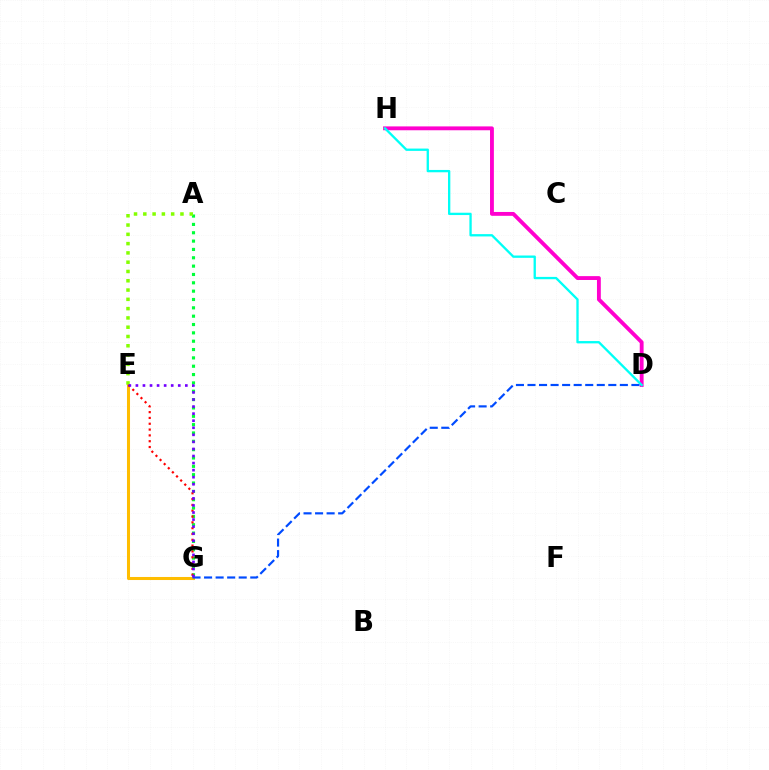{('E', 'G'): [{'color': '#ffbd00', 'line_style': 'solid', 'thickness': 2.2}, {'color': '#ff0000', 'line_style': 'dotted', 'thickness': 1.58}, {'color': '#7200ff', 'line_style': 'dotted', 'thickness': 1.92}], ('D', 'H'): [{'color': '#ff00cf', 'line_style': 'solid', 'thickness': 2.78}, {'color': '#00fff6', 'line_style': 'solid', 'thickness': 1.67}], ('A', 'G'): [{'color': '#00ff39', 'line_style': 'dotted', 'thickness': 2.27}], ('D', 'G'): [{'color': '#004bff', 'line_style': 'dashed', 'thickness': 1.57}], ('A', 'E'): [{'color': '#84ff00', 'line_style': 'dotted', 'thickness': 2.52}]}